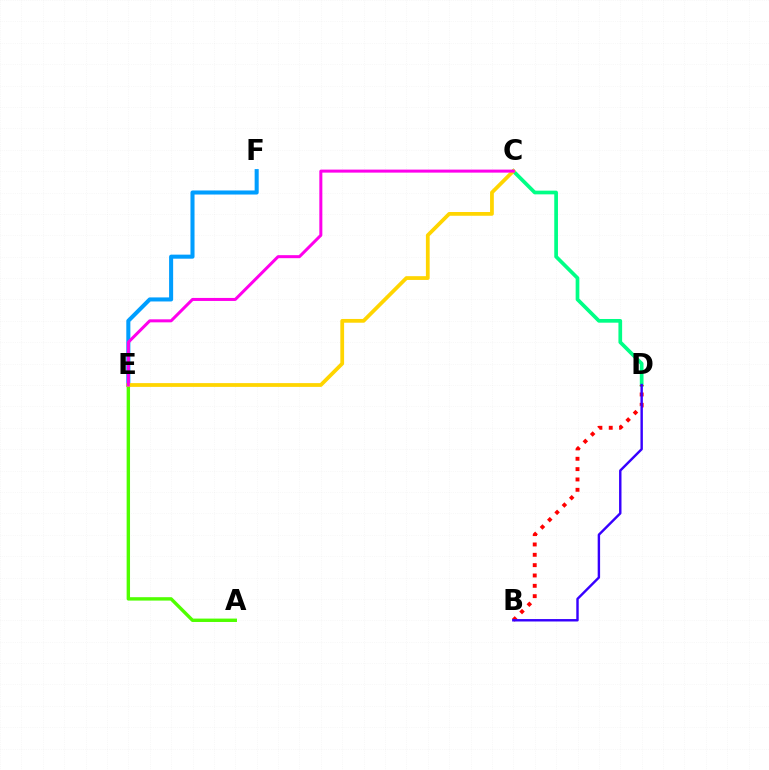{('C', 'D'): [{'color': '#00ff86', 'line_style': 'solid', 'thickness': 2.66}], ('B', 'D'): [{'color': '#ff0000', 'line_style': 'dotted', 'thickness': 2.81}, {'color': '#3700ff', 'line_style': 'solid', 'thickness': 1.74}], ('E', 'F'): [{'color': '#009eff', 'line_style': 'solid', 'thickness': 2.92}], ('A', 'E'): [{'color': '#4fff00', 'line_style': 'solid', 'thickness': 2.44}], ('C', 'E'): [{'color': '#ffd500', 'line_style': 'solid', 'thickness': 2.71}, {'color': '#ff00ed', 'line_style': 'solid', 'thickness': 2.17}]}